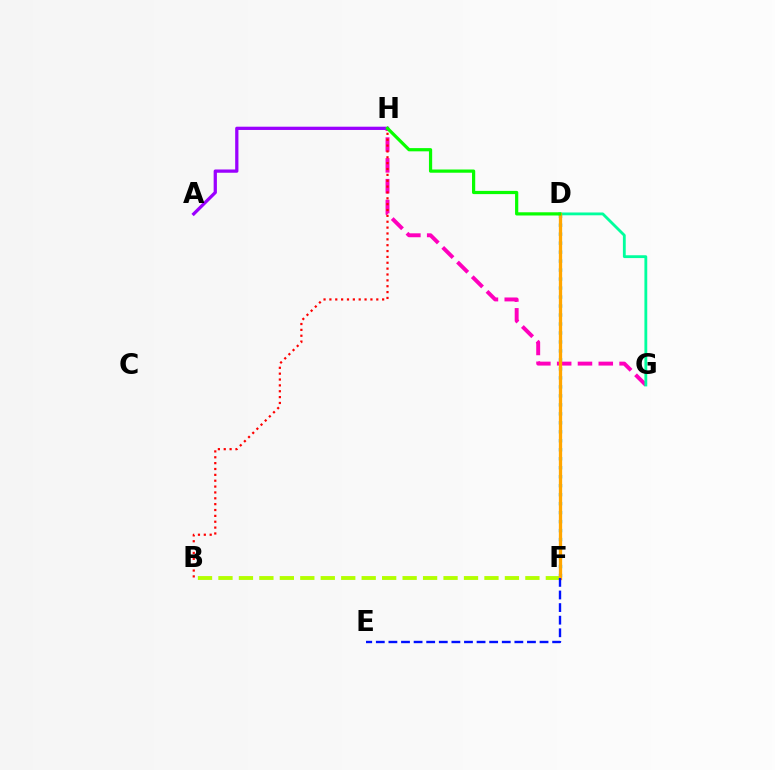{('D', 'F'): [{'color': '#00b5ff', 'line_style': 'dotted', 'thickness': 2.44}, {'color': '#ffa500', 'line_style': 'solid', 'thickness': 2.38}], ('B', 'F'): [{'color': '#b3ff00', 'line_style': 'dashed', 'thickness': 2.78}], ('G', 'H'): [{'color': '#ff00bd', 'line_style': 'dashed', 'thickness': 2.83}], ('B', 'H'): [{'color': '#ff0000', 'line_style': 'dotted', 'thickness': 1.59}], ('D', 'G'): [{'color': '#00ff9d', 'line_style': 'solid', 'thickness': 2.03}], ('A', 'H'): [{'color': '#9b00ff', 'line_style': 'solid', 'thickness': 2.35}], ('D', 'H'): [{'color': '#08ff00', 'line_style': 'solid', 'thickness': 2.32}], ('E', 'F'): [{'color': '#0010ff', 'line_style': 'dashed', 'thickness': 1.71}]}